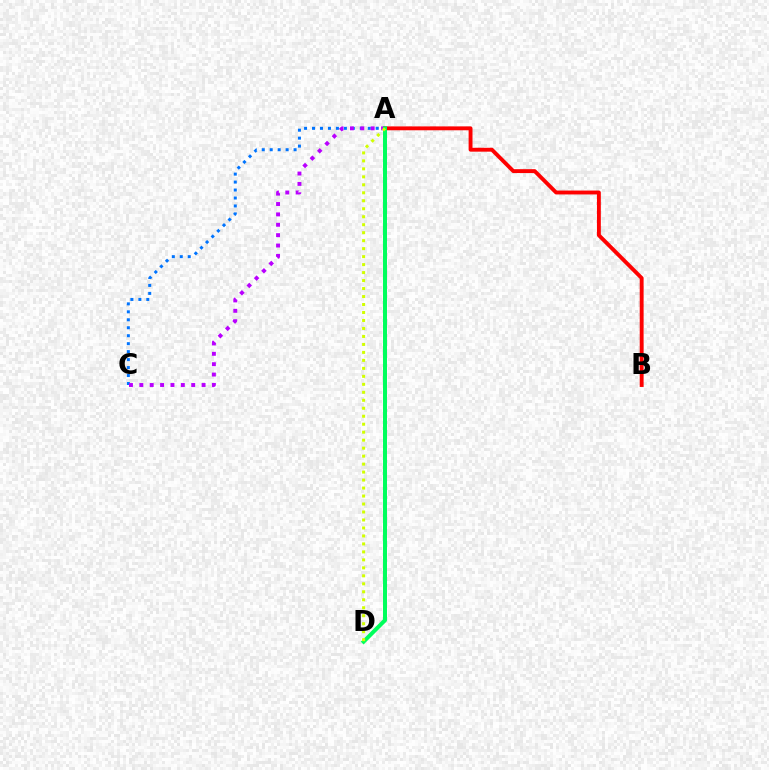{('A', 'C'): [{'color': '#0074ff', 'line_style': 'dotted', 'thickness': 2.16}, {'color': '#b900ff', 'line_style': 'dotted', 'thickness': 2.82}], ('A', 'B'): [{'color': '#ff0000', 'line_style': 'solid', 'thickness': 2.79}], ('A', 'D'): [{'color': '#00ff5c', 'line_style': 'solid', 'thickness': 2.87}, {'color': '#d1ff00', 'line_style': 'dotted', 'thickness': 2.17}]}